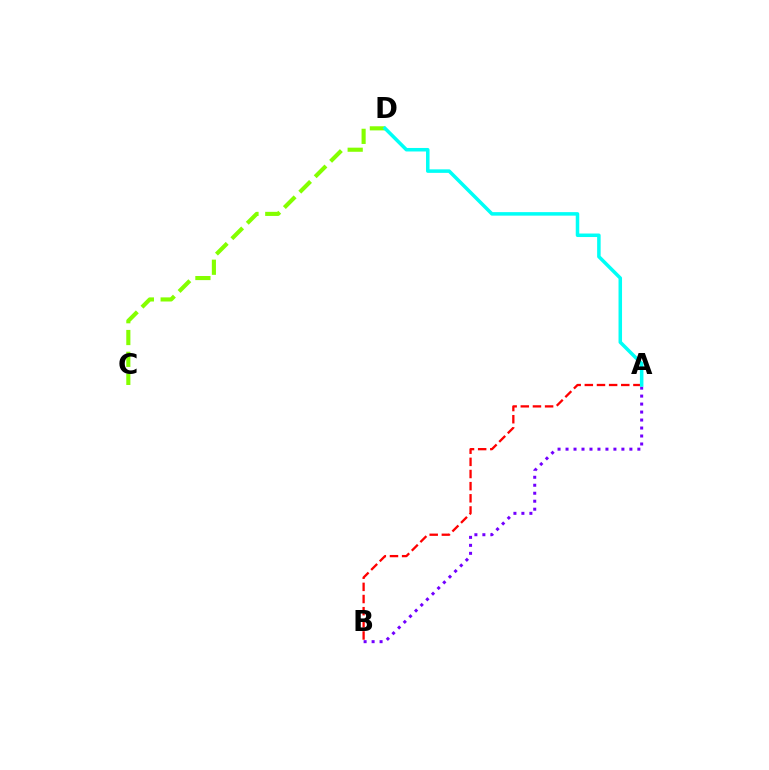{('A', 'B'): [{'color': '#7200ff', 'line_style': 'dotted', 'thickness': 2.17}, {'color': '#ff0000', 'line_style': 'dashed', 'thickness': 1.65}], ('C', 'D'): [{'color': '#84ff00', 'line_style': 'dashed', 'thickness': 2.96}], ('A', 'D'): [{'color': '#00fff6', 'line_style': 'solid', 'thickness': 2.53}]}